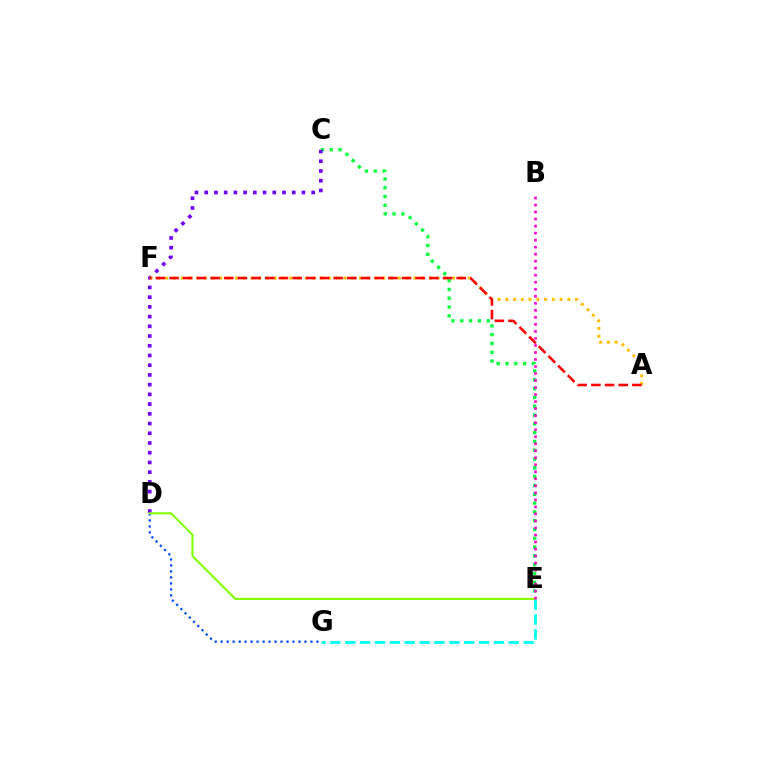{('C', 'E'): [{'color': '#00ff39', 'line_style': 'dotted', 'thickness': 2.39}], ('C', 'D'): [{'color': '#7200ff', 'line_style': 'dotted', 'thickness': 2.64}], ('D', 'G'): [{'color': '#004bff', 'line_style': 'dotted', 'thickness': 1.63}], ('A', 'F'): [{'color': '#ffbd00', 'line_style': 'dotted', 'thickness': 2.11}, {'color': '#ff0000', 'line_style': 'dashed', 'thickness': 1.86}], ('D', 'E'): [{'color': '#84ff00', 'line_style': 'solid', 'thickness': 1.54}], ('E', 'G'): [{'color': '#00fff6', 'line_style': 'dashed', 'thickness': 2.02}], ('B', 'E'): [{'color': '#ff00cf', 'line_style': 'dotted', 'thickness': 1.91}]}